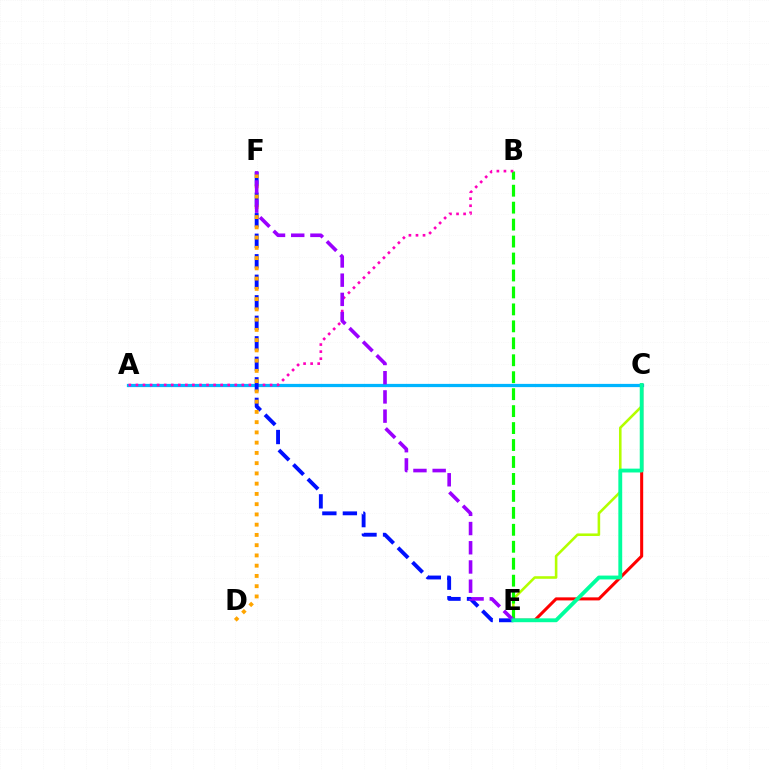{('A', 'C'): [{'color': '#00b5ff', 'line_style': 'solid', 'thickness': 2.33}], ('C', 'E'): [{'color': '#b3ff00', 'line_style': 'solid', 'thickness': 1.86}, {'color': '#ff0000', 'line_style': 'solid', 'thickness': 2.2}, {'color': '#00ff9d', 'line_style': 'solid', 'thickness': 2.77}], ('B', 'E'): [{'color': '#08ff00', 'line_style': 'dashed', 'thickness': 2.3}], ('A', 'B'): [{'color': '#ff00bd', 'line_style': 'dotted', 'thickness': 1.92}], ('E', 'F'): [{'color': '#0010ff', 'line_style': 'dashed', 'thickness': 2.79}, {'color': '#9b00ff', 'line_style': 'dashed', 'thickness': 2.61}], ('D', 'F'): [{'color': '#ffa500', 'line_style': 'dotted', 'thickness': 2.79}]}